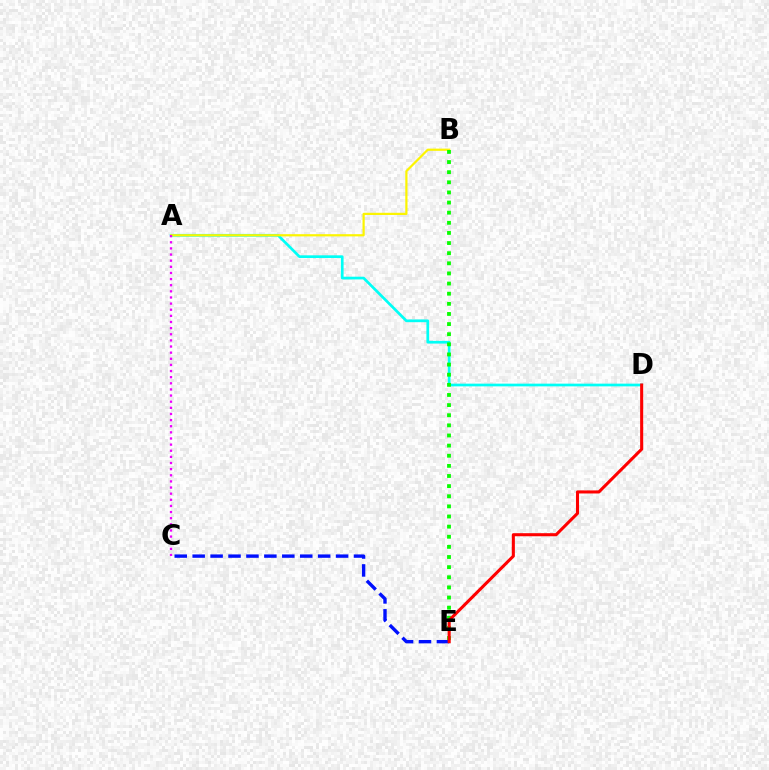{('A', 'D'): [{'color': '#00fff6', 'line_style': 'solid', 'thickness': 1.95}], ('C', 'E'): [{'color': '#0010ff', 'line_style': 'dashed', 'thickness': 2.44}], ('A', 'B'): [{'color': '#fcf500', 'line_style': 'solid', 'thickness': 1.59}], ('B', 'E'): [{'color': '#08ff00', 'line_style': 'dotted', 'thickness': 2.75}], ('A', 'C'): [{'color': '#ee00ff', 'line_style': 'dotted', 'thickness': 1.67}], ('D', 'E'): [{'color': '#ff0000', 'line_style': 'solid', 'thickness': 2.21}]}